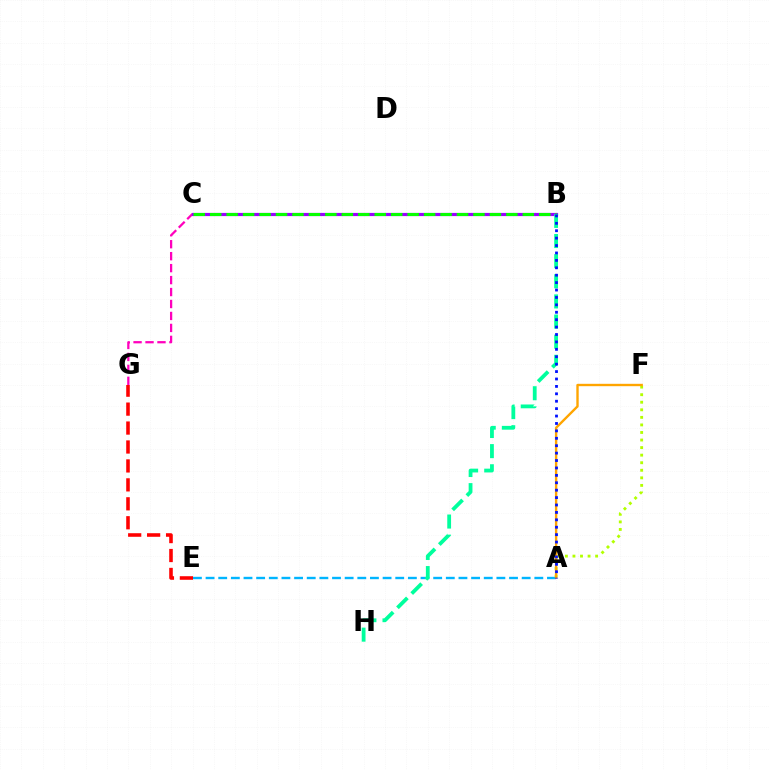{('A', 'E'): [{'color': '#00b5ff', 'line_style': 'dashed', 'thickness': 1.72}], ('C', 'G'): [{'color': '#ff00bd', 'line_style': 'dashed', 'thickness': 1.62}], ('E', 'G'): [{'color': '#ff0000', 'line_style': 'dashed', 'thickness': 2.57}], ('B', 'C'): [{'color': '#9b00ff', 'line_style': 'solid', 'thickness': 2.28}, {'color': '#08ff00', 'line_style': 'dashed', 'thickness': 2.24}], ('A', 'F'): [{'color': '#b3ff00', 'line_style': 'dotted', 'thickness': 2.05}, {'color': '#ffa500', 'line_style': 'solid', 'thickness': 1.71}], ('B', 'H'): [{'color': '#00ff9d', 'line_style': 'dashed', 'thickness': 2.74}], ('A', 'B'): [{'color': '#0010ff', 'line_style': 'dotted', 'thickness': 2.01}]}